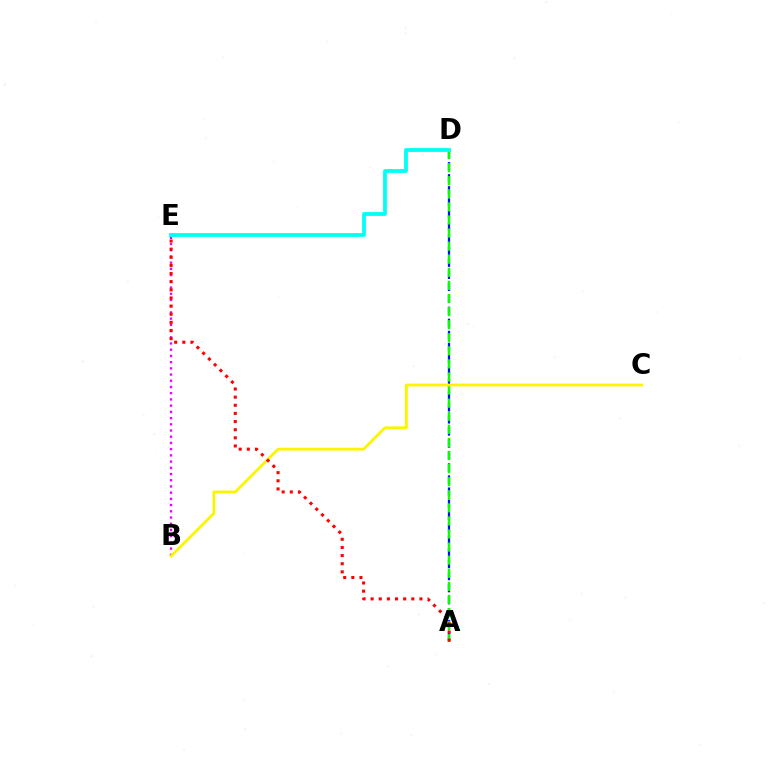{('A', 'D'): [{'color': '#0010ff', 'line_style': 'dashed', 'thickness': 1.64}, {'color': '#08ff00', 'line_style': 'dashed', 'thickness': 1.78}], ('B', 'E'): [{'color': '#ee00ff', 'line_style': 'dotted', 'thickness': 1.69}], ('D', 'E'): [{'color': '#00fff6', 'line_style': 'solid', 'thickness': 2.73}], ('B', 'C'): [{'color': '#fcf500', 'line_style': 'solid', 'thickness': 2.01}], ('A', 'E'): [{'color': '#ff0000', 'line_style': 'dotted', 'thickness': 2.21}]}